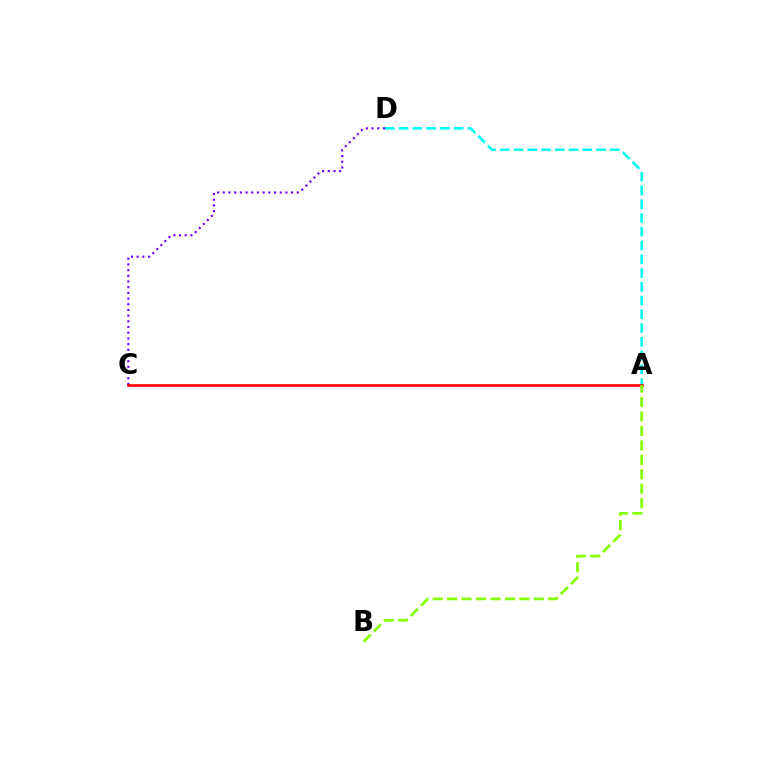{('C', 'D'): [{'color': '#7200ff', 'line_style': 'dotted', 'thickness': 1.55}], ('A', 'D'): [{'color': '#00fff6', 'line_style': 'dashed', 'thickness': 1.87}], ('A', 'C'): [{'color': '#ff0000', 'line_style': 'solid', 'thickness': 1.89}], ('A', 'B'): [{'color': '#84ff00', 'line_style': 'dashed', 'thickness': 1.96}]}